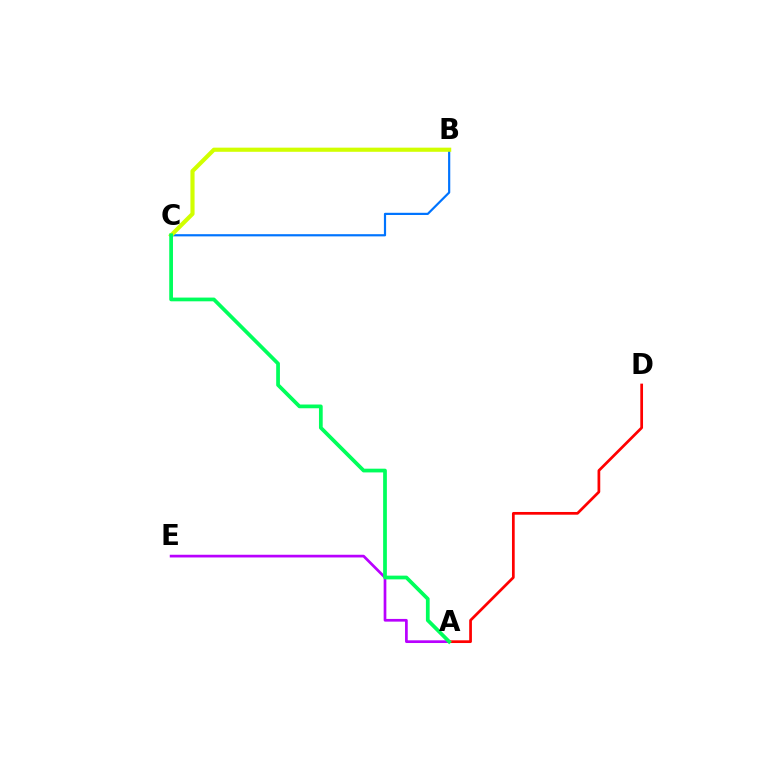{('A', 'E'): [{'color': '#b900ff', 'line_style': 'solid', 'thickness': 1.95}], ('B', 'C'): [{'color': '#0074ff', 'line_style': 'solid', 'thickness': 1.58}, {'color': '#d1ff00', 'line_style': 'solid', 'thickness': 2.98}], ('A', 'D'): [{'color': '#ff0000', 'line_style': 'solid', 'thickness': 1.96}], ('A', 'C'): [{'color': '#00ff5c', 'line_style': 'solid', 'thickness': 2.69}]}